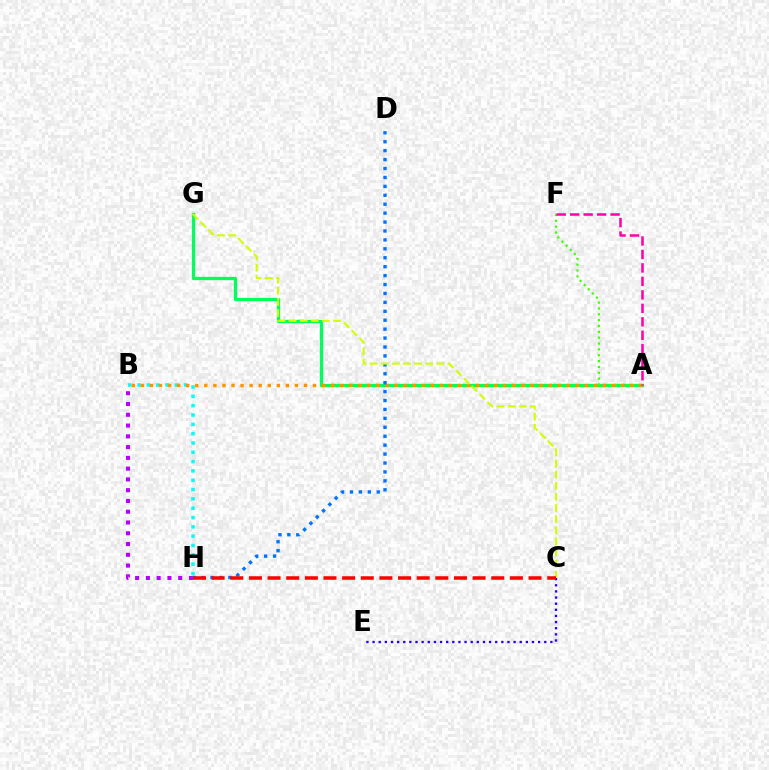{('B', 'H'): [{'color': '#00fff6', 'line_style': 'dotted', 'thickness': 2.53}, {'color': '#b900ff', 'line_style': 'dotted', 'thickness': 2.93}], ('A', 'G'): [{'color': '#00ff5c', 'line_style': 'solid', 'thickness': 2.34}], ('A', 'F'): [{'color': '#3dff00', 'line_style': 'dotted', 'thickness': 1.59}, {'color': '#ff00ac', 'line_style': 'dashed', 'thickness': 1.83}], ('A', 'B'): [{'color': '#ff9400', 'line_style': 'dotted', 'thickness': 2.46}], ('D', 'H'): [{'color': '#0074ff', 'line_style': 'dotted', 'thickness': 2.42}], ('C', 'E'): [{'color': '#2500ff', 'line_style': 'dotted', 'thickness': 1.67}], ('C', 'G'): [{'color': '#d1ff00', 'line_style': 'dashed', 'thickness': 1.51}], ('C', 'H'): [{'color': '#ff0000', 'line_style': 'dashed', 'thickness': 2.53}]}